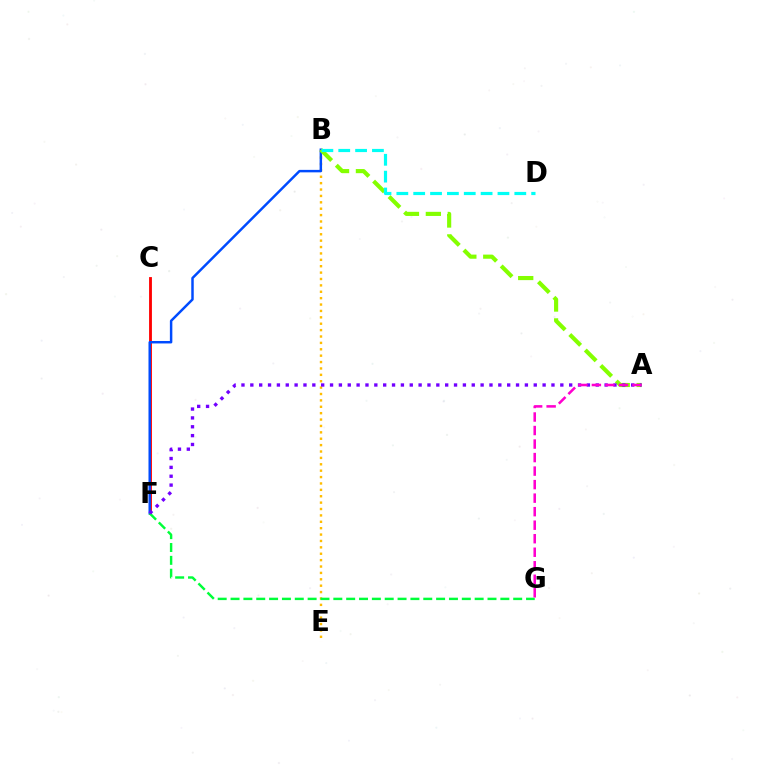{('C', 'F'): [{'color': '#ff0000', 'line_style': 'solid', 'thickness': 2.04}], ('B', 'E'): [{'color': '#ffbd00', 'line_style': 'dotted', 'thickness': 1.74}], ('B', 'F'): [{'color': '#004bff', 'line_style': 'solid', 'thickness': 1.78}], ('A', 'B'): [{'color': '#84ff00', 'line_style': 'dashed', 'thickness': 2.98}], ('F', 'G'): [{'color': '#00ff39', 'line_style': 'dashed', 'thickness': 1.75}], ('A', 'F'): [{'color': '#7200ff', 'line_style': 'dotted', 'thickness': 2.41}], ('A', 'G'): [{'color': '#ff00cf', 'line_style': 'dashed', 'thickness': 1.84}], ('B', 'D'): [{'color': '#00fff6', 'line_style': 'dashed', 'thickness': 2.29}]}